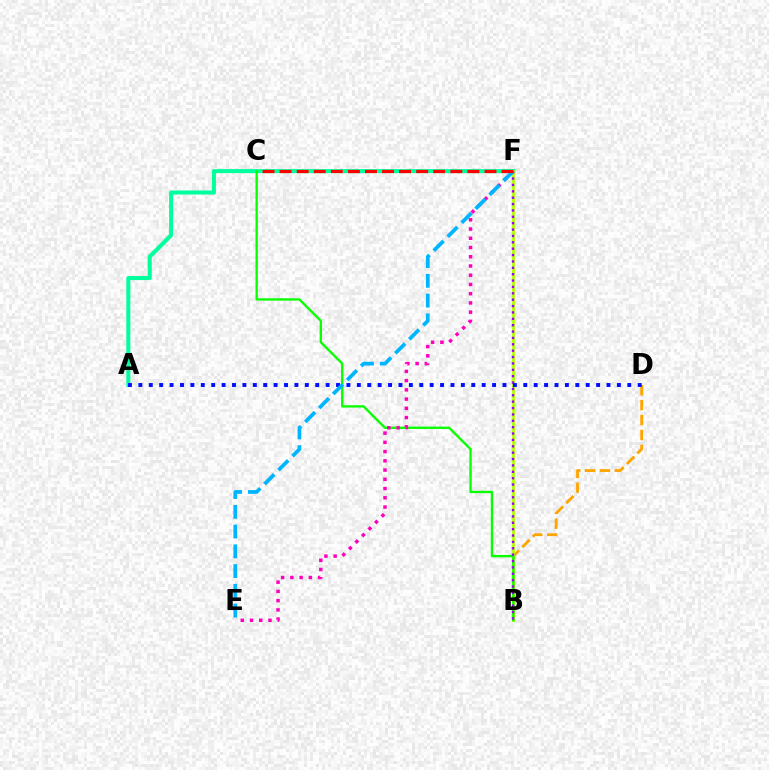{('B', 'D'): [{'color': '#ffa500', 'line_style': 'dashed', 'thickness': 2.03}], ('A', 'F'): [{'color': '#00ff9d', 'line_style': 'solid', 'thickness': 2.91}], ('B', 'F'): [{'color': '#b3ff00', 'line_style': 'solid', 'thickness': 1.99}, {'color': '#9b00ff', 'line_style': 'dotted', 'thickness': 1.73}], ('B', 'C'): [{'color': '#08ff00', 'line_style': 'solid', 'thickness': 1.68}], ('A', 'D'): [{'color': '#0010ff', 'line_style': 'dotted', 'thickness': 2.83}], ('E', 'F'): [{'color': '#ff00bd', 'line_style': 'dotted', 'thickness': 2.51}, {'color': '#00b5ff', 'line_style': 'dashed', 'thickness': 2.68}], ('C', 'F'): [{'color': '#ff0000', 'line_style': 'dashed', 'thickness': 2.32}]}